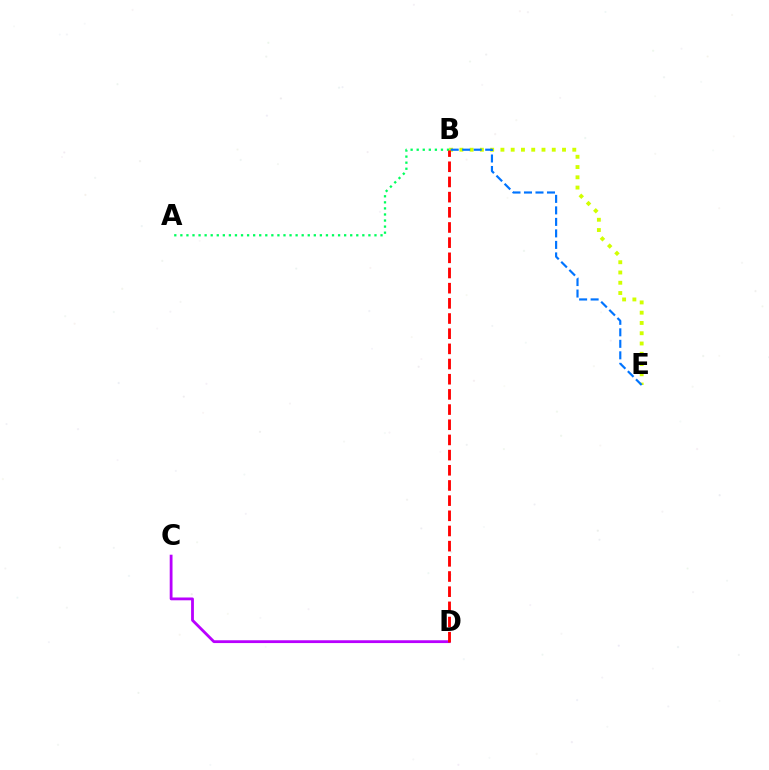{('B', 'E'): [{'color': '#d1ff00', 'line_style': 'dotted', 'thickness': 2.79}, {'color': '#0074ff', 'line_style': 'dashed', 'thickness': 1.56}], ('A', 'B'): [{'color': '#00ff5c', 'line_style': 'dotted', 'thickness': 1.65}], ('C', 'D'): [{'color': '#b900ff', 'line_style': 'solid', 'thickness': 2.02}], ('B', 'D'): [{'color': '#ff0000', 'line_style': 'dashed', 'thickness': 2.06}]}